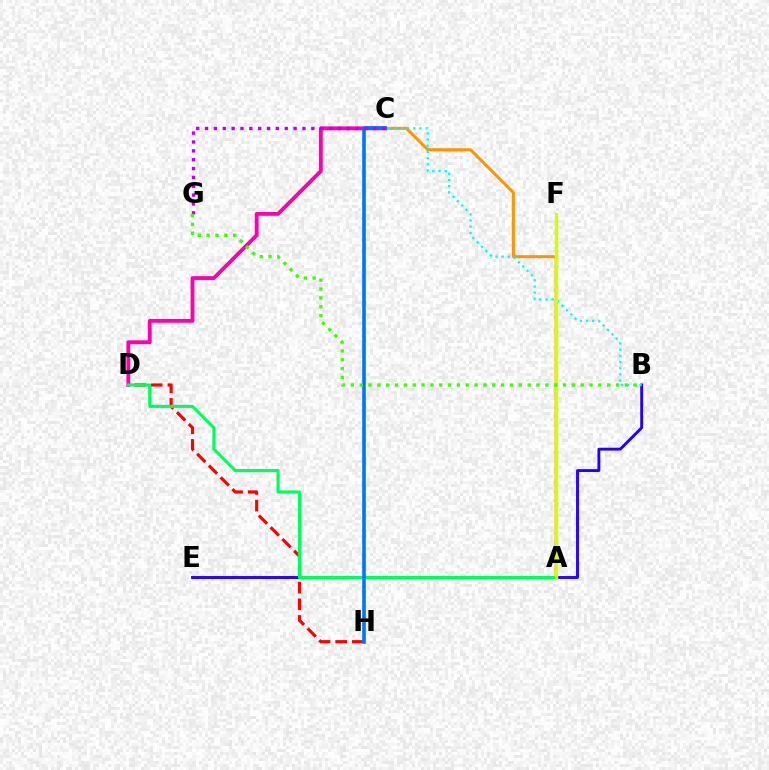{('B', 'E'): [{'color': '#2500ff', 'line_style': 'solid', 'thickness': 2.07}], ('D', 'H'): [{'color': '#ff0000', 'line_style': 'dashed', 'thickness': 2.26}], ('A', 'C'): [{'color': '#ff9400', 'line_style': 'solid', 'thickness': 2.16}], ('C', 'D'): [{'color': '#ff00ac', 'line_style': 'solid', 'thickness': 2.76}], ('B', 'C'): [{'color': '#00fff6', 'line_style': 'dotted', 'thickness': 1.68}], ('A', 'D'): [{'color': '#00ff5c', 'line_style': 'solid', 'thickness': 2.22}], ('C', 'H'): [{'color': '#0074ff', 'line_style': 'solid', 'thickness': 2.59}], ('A', 'F'): [{'color': '#d1ff00', 'line_style': 'solid', 'thickness': 2.47}], ('C', 'G'): [{'color': '#b900ff', 'line_style': 'dotted', 'thickness': 2.41}], ('B', 'G'): [{'color': '#3dff00', 'line_style': 'dotted', 'thickness': 2.4}]}